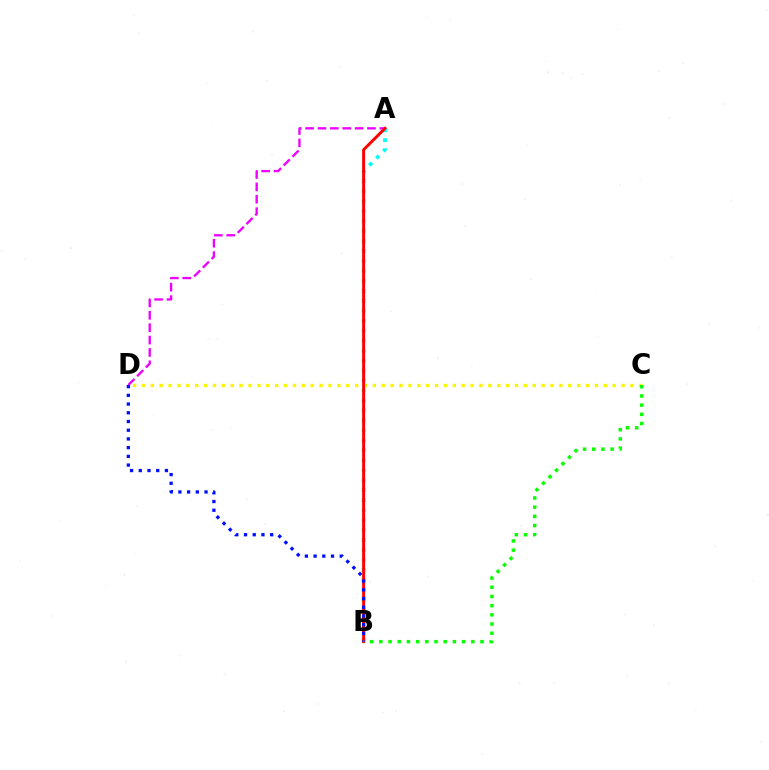{('C', 'D'): [{'color': '#fcf500', 'line_style': 'dotted', 'thickness': 2.41}], ('A', 'D'): [{'color': '#ee00ff', 'line_style': 'dashed', 'thickness': 1.68}], ('A', 'B'): [{'color': '#00fff6', 'line_style': 'dotted', 'thickness': 2.71}, {'color': '#ff0000', 'line_style': 'solid', 'thickness': 2.12}], ('B', 'D'): [{'color': '#0010ff', 'line_style': 'dotted', 'thickness': 2.37}], ('B', 'C'): [{'color': '#08ff00', 'line_style': 'dotted', 'thickness': 2.5}]}